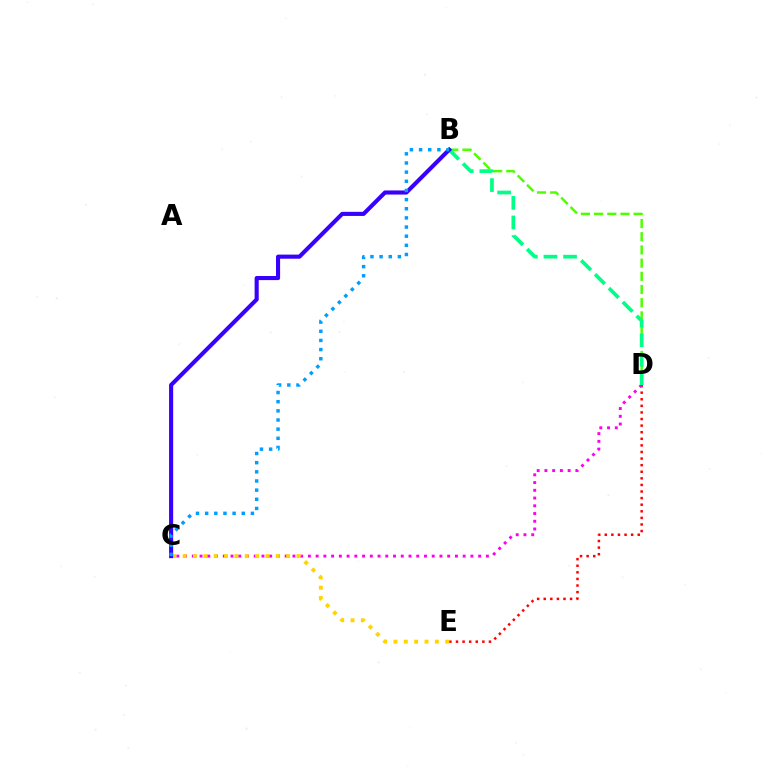{('D', 'E'): [{'color': '#ff0000', 'line_style': 'dotted', 'thickness': 1.79}], ('B', 'D'): [{'color': '#4fff00', 'line_style': 'dashed', 'thickness': 1.79}, {'color': '#00ff86', 'line_style': 'dashed', 'thickness': 2.66}], ('C', 'D'): [{'color': '#ff00ed', 'line_style': 'dotted', 'thickness': 2.1}], ('C', 'E'): [{'color': '#ffd500', 'line_style': 'dotted', 'thickness': 2.81}], ('B', 'C'): [{'color': '#3700ff', 'line_style': 'solid', 'thickness': 2.95}, {'color': '#009eff', 'line_style': 'dotted', 'thickness': 2.49}]}